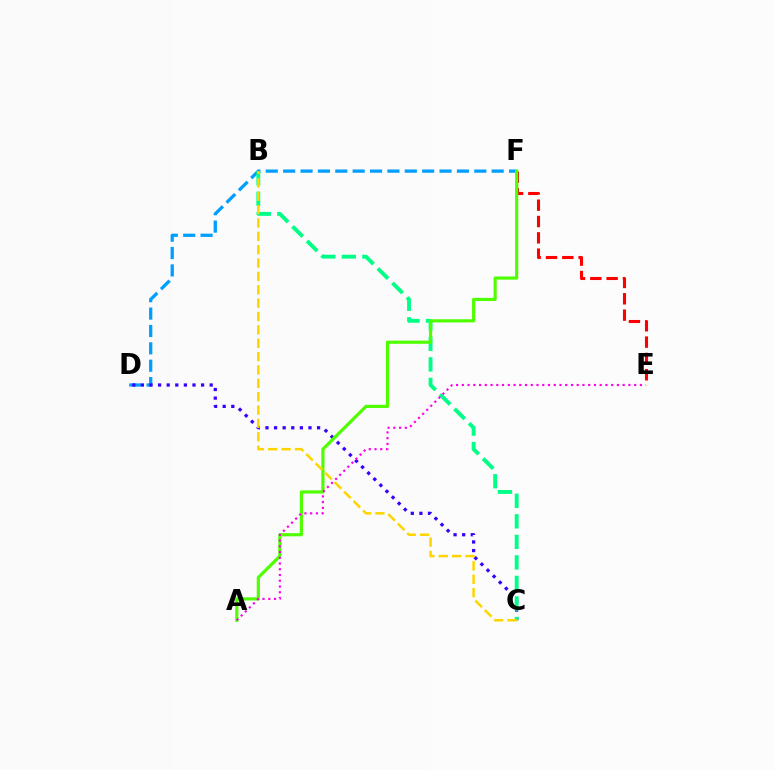{('D', 'F'): [{'color': '#009eff', 'line_style': 'dashed', 'thickness': 2.36}], ('C', 'D'): [{'color': '#3700ff', 'line_style': 'dotted', 'thickness': 2.34}], ('B', 'C'): [{'color': '#00ff86', 'line_style': 'dashed', 'thickness': 2.79}, {'color': '#ffd500', 'line_style': 'dashed', 'thickness': 1.82}], ('E', 'F'): [{'color': '#ff0000', 'line_style': 'dashed', 'thickness': 2.22}], ('A', 'F'): [{'color': '#4fff00', 'line_style': 'solid', 'thickness': 2.28}], ('A', 'E'): [{'color': '#ff00ed', 'line_style': 'dotted', 'thickness': 1.56}]}